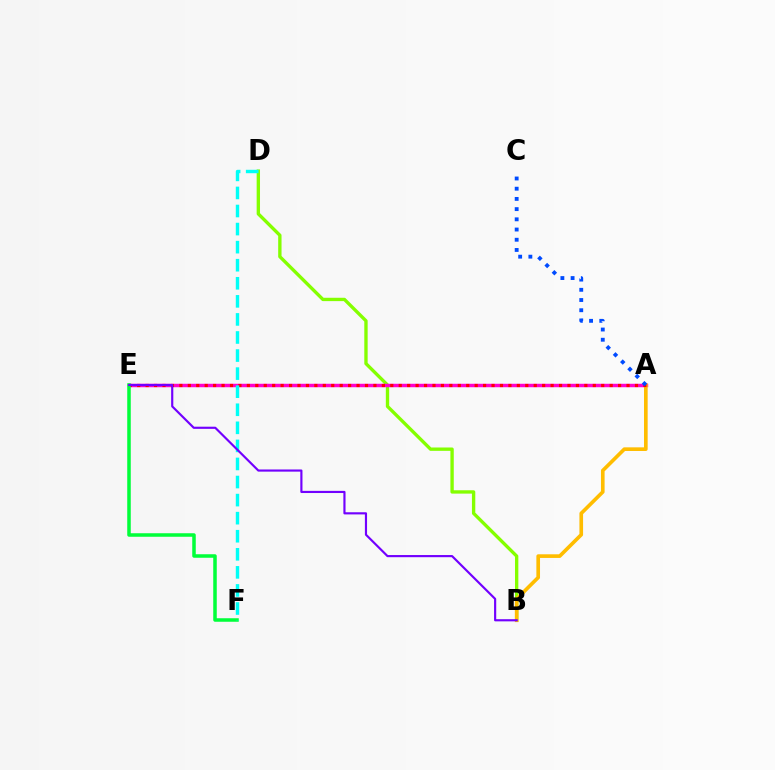{('B', 'D'): [{'color': '#84ff00', 'line_style': 'solid', 'thickness': 2.41}], ('A', 'E'): [{'color': '#ff00cf', 'line_style': 'solid', 'thickness': 2.49}, {'color': '#ff0000', 'line_style': 'dotted', 'thickness': 2.29}], ('A', 'B'): [{'color': '#ffbd00', 'line_style': 'solid', 'thickness': 2.63}], ('E', 'F'): [{'color': '#00ff39', 'line_style': 'solid', 'thickness': 2.53}], ('D', 'F'): [{'color': '#00fff6', 'line_style': 'dashed', 'thickness': 2.45}], ('B', 'E'): [{'color': '#7200ff', 'line_style': 'solid', 'thickness': 1.55}], ('A', 'C'): [{'color': '#004bff', 'line_style': 'dotted', 'thickness': 2.77}]}